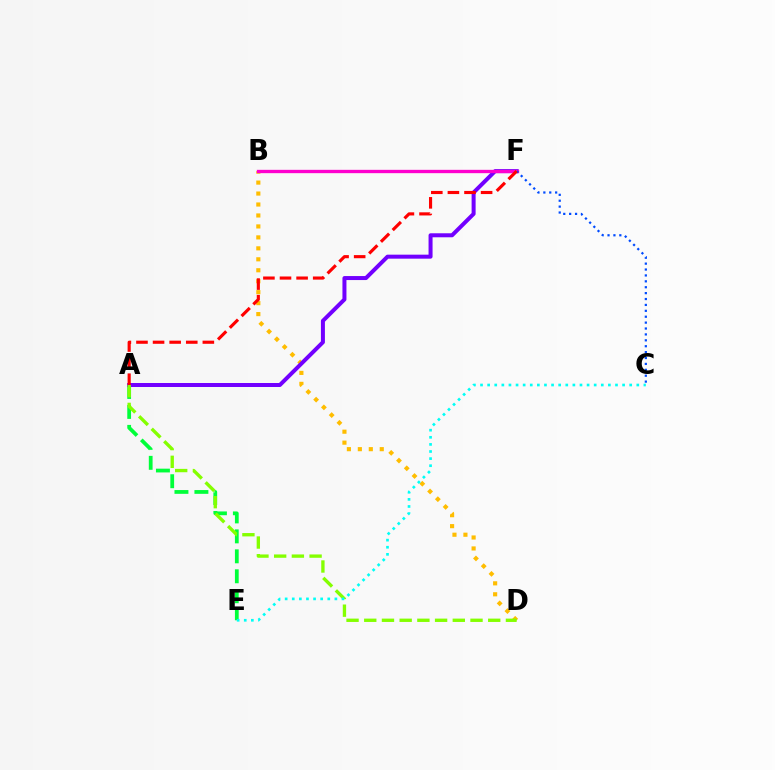{('A', 'E'): [{'color': '#00ff39', 'line_style': 'dashed', 'thickness': 2.71}], ('B', 'D'): [{'color': '#ffbd00', 'line_style': 'dotted', 'thickness': 2.98}], ('A', 'F'): [{'color': '#7200ff', 'line_style': 'solid', 'thickness': 2.88}, {'color': '#ff0000', 'line_style': 'dashed', 'thickness': 2.25}], ('B', 'F'): [{'color': '#ff00cf', 'line_style': 'solid', 'thickness': 2.4}], ('C', 'F'): [{'color': '#004bff', 'line_style': 'dotted', 'thickness': 1.6}], ('A', 'D'): [{'color': '#84ff00', 'line_style': 'dashed', 'thickness': 2.41}], ('C', 'E'): [{'color': '#00fff6', 'line_style': 'dotted', 'thickness': 1.93}]}